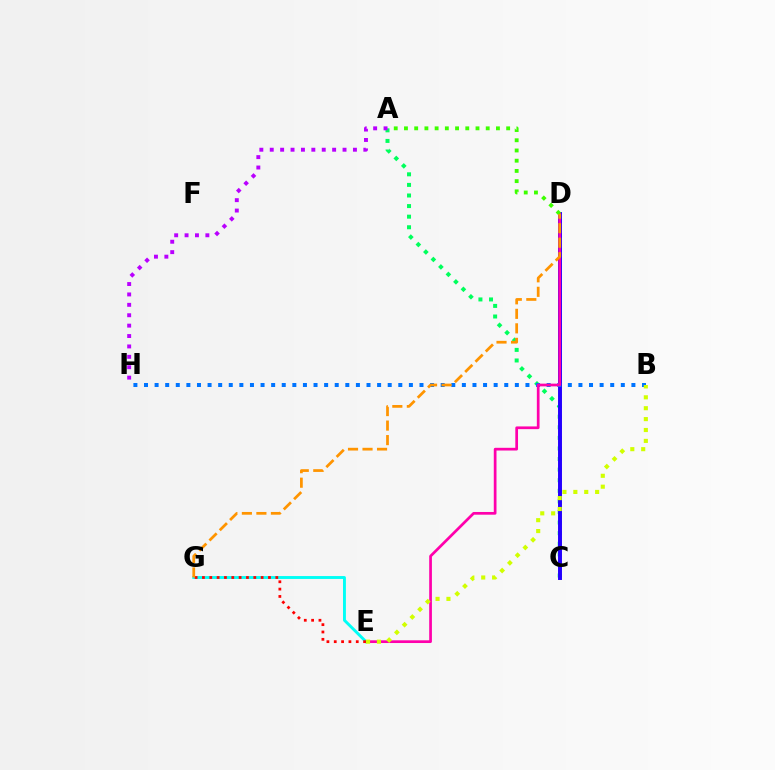{('A', 'C'): [{'color': '#00ff5c', 'line_style': 'dotted', 'thickness': 2.88}], ('A', 'H'): [{'color': '#b900ff', 'line_style': 'dotted', 'thickness': 2.83}], ('C', 'D'): [{'color': '#2500ff', 'line_style': 'solid', 'thickness': 2.84}], ('B', 'H'): [{'color': '#0074ff', 'line_style': 'dotted', 'thickness': 2.88}], ('D', 'E'): [{'color': '#ff00ac', 'line_style': 'solid', 'thickness': 1.96}], ('E', 'G'): [{'color': '#00fff6', 'line_style': 'solid', 'thickness': 2.09}, {'color': '#ff0000', 'line_style': 'dotted', 'thickness': 1.99}], ('B', 'E'): [{'color': '#d1ff00', 'line_style': 'dotted', 'thickness': 2.96}], ('A', 'D'): [{'color': '#3dff00', 'line_style': 'dotted', 'thickness': 2.78}], ('D', 'G'): [{'color': '#ff9400', 'line_style': 'dashed', 'thickness': 1.97}]}